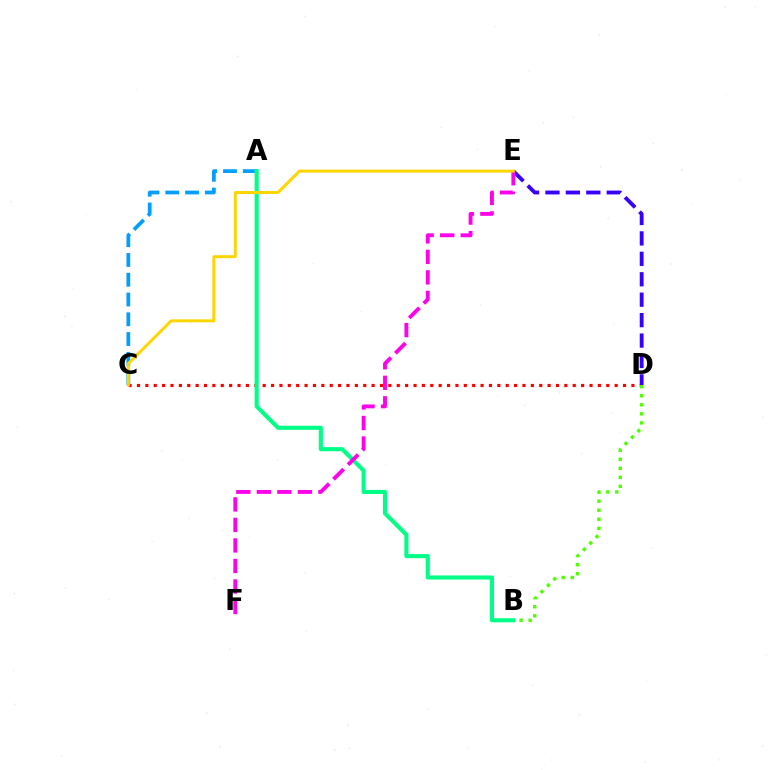{('C', 'D'): [{'color': '#ff0000', 'line_style': 'dotted', 'thickness': 2.28}], ('A', 'C'): [{'color': '#009eff', 'line_style': 'dashed', 'thickness': 2.69}], ('B', 'D'): [{'color': '#4fff00', 'line_style': 'dotted', 'thickness': 2.46}], ('D', 'E'): [{'color': '#3700ff', 'line_style': 'dashed', 'thickness': 2.78}], ('A', 'B'): [{'color': '#00ff86', 'line_style': 'solid', 'thickness': 2.96}], ('E', 'F'): [{'color': '#ff00ed', 'line_style': 'dashed', 'thickness': 2.79}], ('C', 'E'): [{'color': '#ffd500', 'line_style': 'solid', 'thickness': 2.14}]}